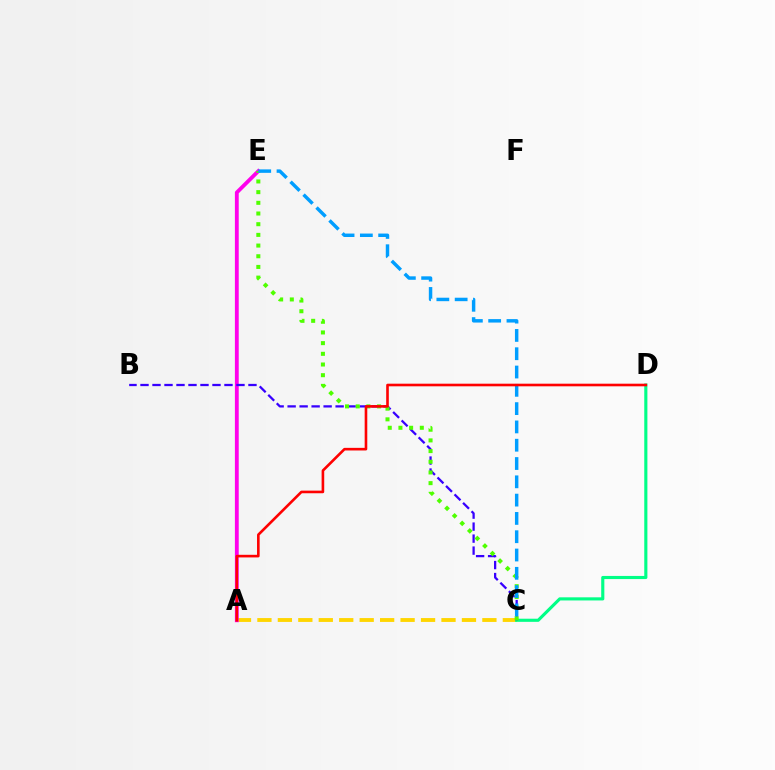{('A', 'C'): [{'color': '#ffd500', 'line_style': 'dashed', 'thickness': 2.78}], ('C', 'D'): [{'color': '#00ff86', 'line_style': 'solid', 'thickness': 2.25}], ('A', 'E'): [{'color': '#ff00ed', 'line_style': 'solid', 'thickness': 2.76}], ('B', 'C'): [{'color': '#3700ff', 'line_style': 'dashed', 'thickness': 1.63}], ('C', 'E'): [{'color': '#4fff00', 'line_style': 'dotted', 'thickness': 2.9}, {'color': '#009eff', 'line_style': 'dashed', 'thickness': 2.49}], ('A', 'D'): [{'color': '#ff0000', 'line_style': 'solid', 'thickness': 1.89}]}